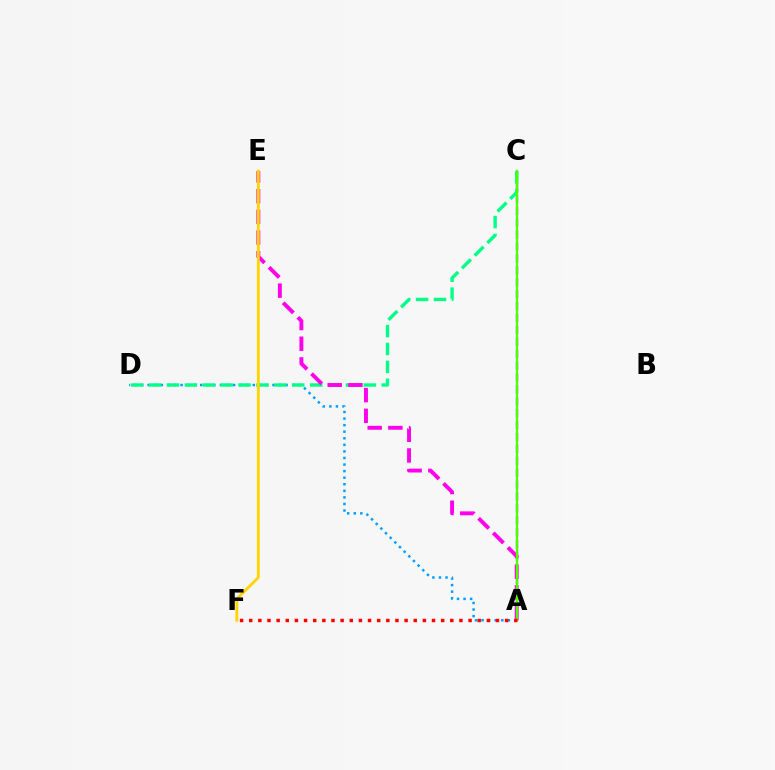{('A', 'D'): [{'color': '#009eff', 'line_style': 'dotted', 'thickness': 1.78}], ('A', 'C'): [{'color': '#3700ff', 'line_style': 'dashed', 'thickness': 1.62}, {'color': '#4fff00', 'line_style': 'solid', 'thickness': 1.67}], ('C', 'D'): [{'color': '#00ff86', 'line_style': 'dashed', 'thickness': 2.43}], ('A', 'E'): [{'color': '#ff00ed', 'line_style': 'dashed', 'thickness': 2.81}], ('E', 'F'): [{'color': '#ffd500', 'line_style': 'solid', 'thickness': 2.06}], ('A', 'F'): [{'color': '#ff0000', 'line_style': 'dotted', 'thickness': 2.48}]}